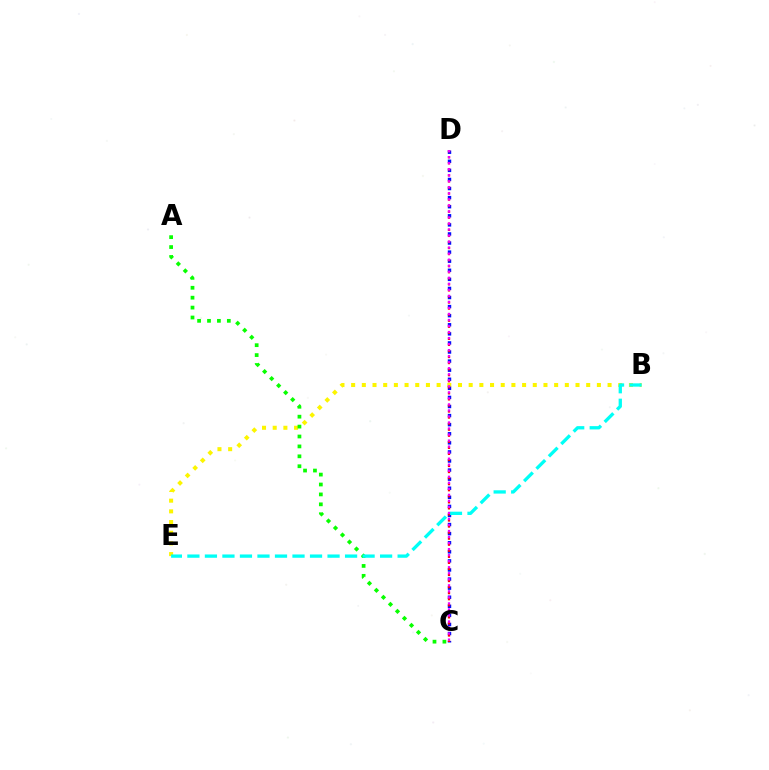{('B', 'E'): [{'color': '#fcf500', 'line_style': 'dotted', 'thickness': 2.9}, {'color': '#00fff6', 'line_style': 'dashed', 'thickness': 2.38}], ('C', 'D'): [{'color': '#0010ff', 'line_style': 'dotted', 'thickness': 2.47}, {'color': '#ff0000', 'line_style': 'dotted', 'thickness': 1.64}, {'color': '#ee00ff', 'line_style': 'dotted', 'thickness': 1.64}], ('A', 'C'): [{'color': '#08ff00', 'line_style': 'dotted', 'thickness': 2.69}]}